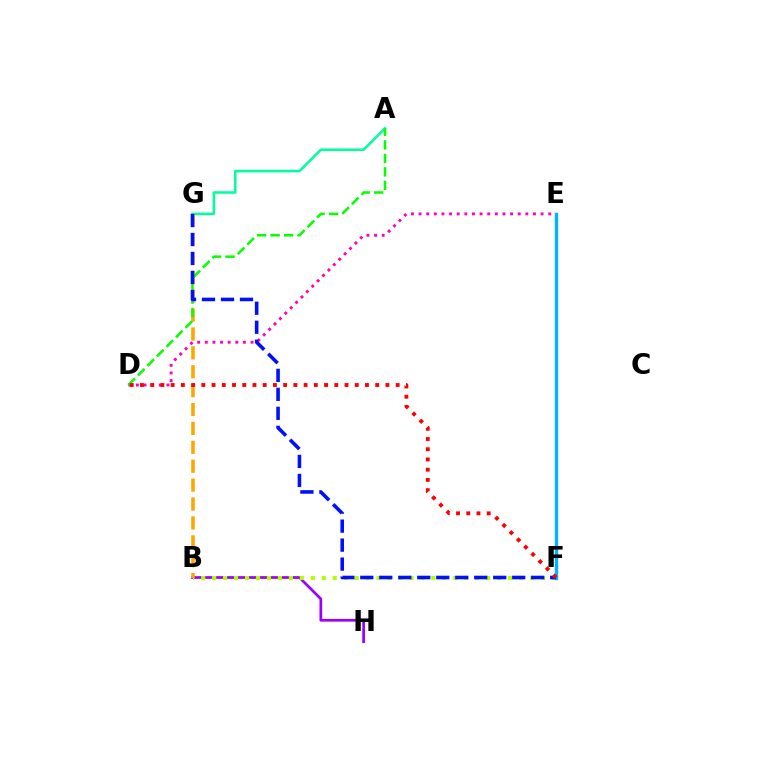{('B', 'H'): [{'color': '#9b00ff', 'line_style': 'solid', 'thickness': 1.96}], ('A', 'G'): [{'color': '#00ff9d', 'line_style': 'solid', 'thickness': 1.84}], ('B', 'F'): [{'color': '#b3ff00', 'line_style': 'dotted', 'thickness': 2.98}], ('D', 'E'): [{'color': '#ff00bd', 'line_style': 'dotted', 'thickness': 2.07}], ('E', 'F'): [{'color': '#00b5ff', 'line_style': 'solid', 'thickness': 2.44}], ('B', 'G'): [{'color': '#ffa500', 'line_style': 'dashed', 'thickness': 2.57}], ('A', 'D'): [{'color': '#08ff00', 'line_style': 'dashed', 'thickness': 1.83}], ('F', 'G'): [{'color': '#0010ff', 'line_style': 'dashed', 'thickness': 2.58}], ('D', 'F'): [{'color': '#ff0000', 'line_style': 'dotted', 'thickness': 2.78}]}